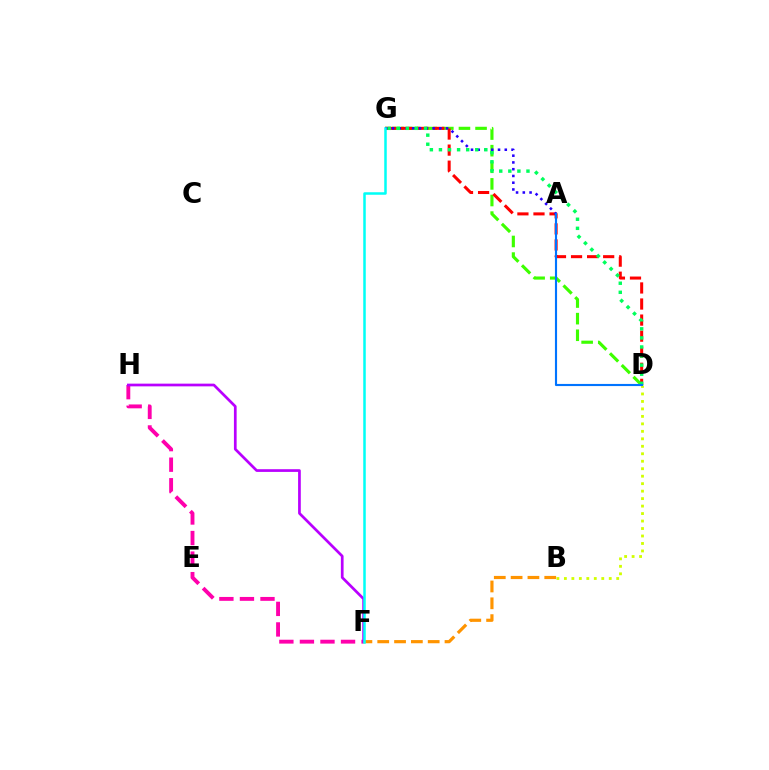{('D', 'G'): [{'color': '#3dff00', 'line_style': 'dashed', 'thickness': 2.26}, {'color': '#ff0000', 'line_style': 'dashed', 'thickness': 2.18}, {'color': '#00ff5c', 'line_style': 'dotted', 'thickness': 2.47}], ('A', 'G'): [{'color': '#2500ff', 'line_style': 'dotted', 'thickness': 1.84}], ('F', 'H'): [{'color': '#ff00ac', 'line_style': 'dashed', 'thickness': 2.79}, {'color': '#b900ff', 'line_style': 'solid', 'thickness': 1.95}], ('B', 'D'): [{'color': '#d1ff00', 'line_style': 'dotted', 'thickness': 2.03}], ('B', 'F'): [{'color': '#ff9400', 'line_style': 'dashed', 'thickness': 2.28}], ('A', 'D'): [{'color': '#0074ff', 'line_style': 'solid', 'thickness': 1.54}], ('F', 'G'): [{'color': '#00fff6', 'line_style': 'solid', 'thickness': 1.81}]}